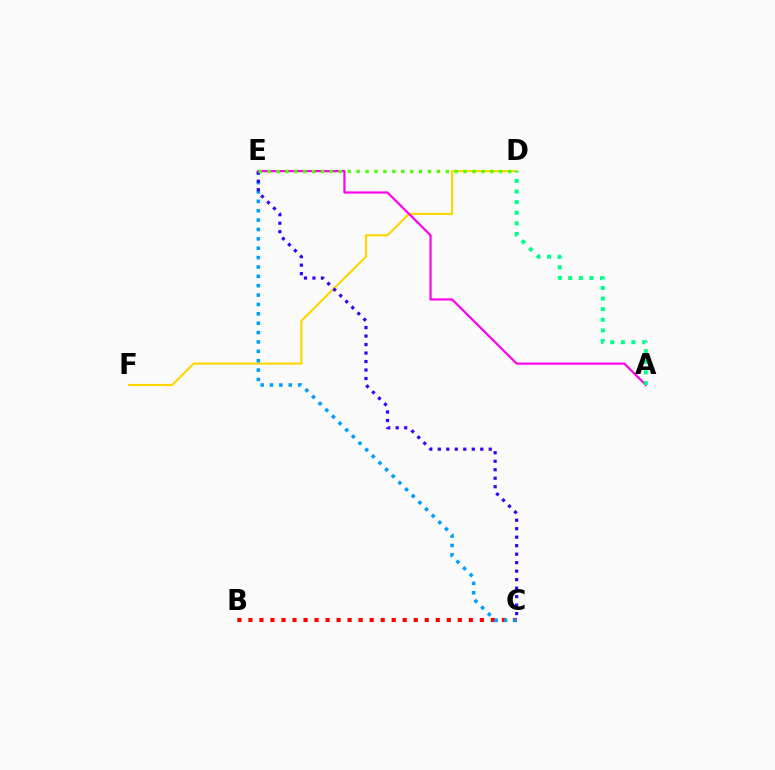{('D', 'F'): [{'color': '#ffd500', 'line_style': 'solid', 'thickness': 1.54}], ('B', 'C'): [{'color': '#ff0000', 'line_style': 'dotted', 'thickness': 2.99}], ('C', 'E'): [{'color': '#009eff', 'line_style': 'dotted', 'thickness': 2.55}, {'color': '#3700ff', 'line_style': 'dotted', 'thickness': 2.31}], ('A', 'E'): [{'color': '#ff00ed', 'line_style': 'solid', 'thickness': 1.58}], ('D', 'E'): [{'color': '#4fff00', 'line_style': 'dotted', 'thickness': 2.42}], ('A', 'D'): [{'color': '#00ff86', 'line_style': 'dotted', 'thickness': 2.89}]}